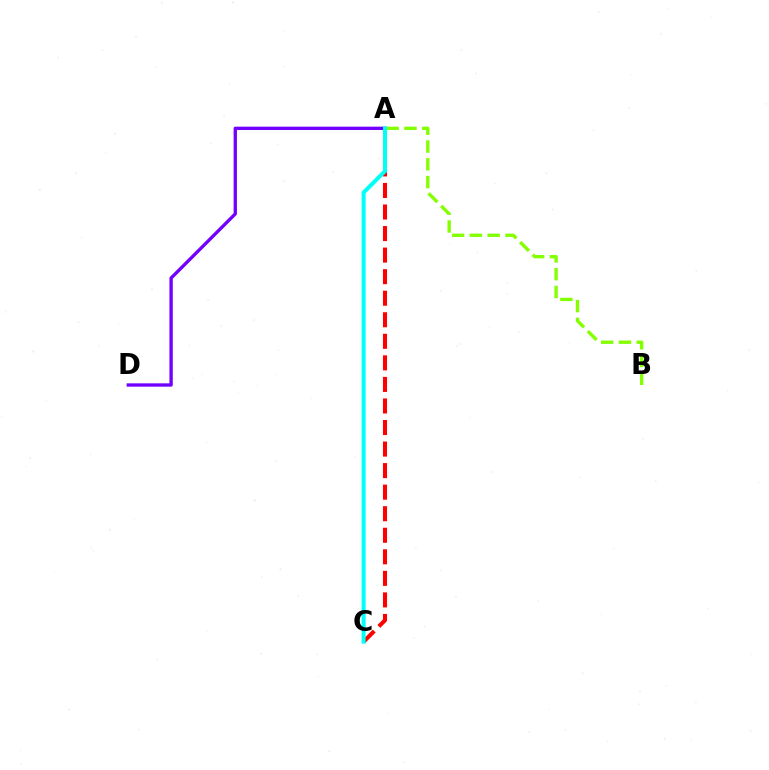{('A', 'B'): [{'color': '#84ff00', 'line_style': 'dashed', 'thickness': 2.41}], ('A', 'D'): [{'color': '#7200ff', 'line_style': 'solid', 'thickness': 2.4}], ('A', 'C'): [{'color': '#ff0000', 'line_style': 'dashed', 'thickness': 2.93}, {'color': '#00fff6', 'line_style': 'solid', 'thickness': 2.89}]}